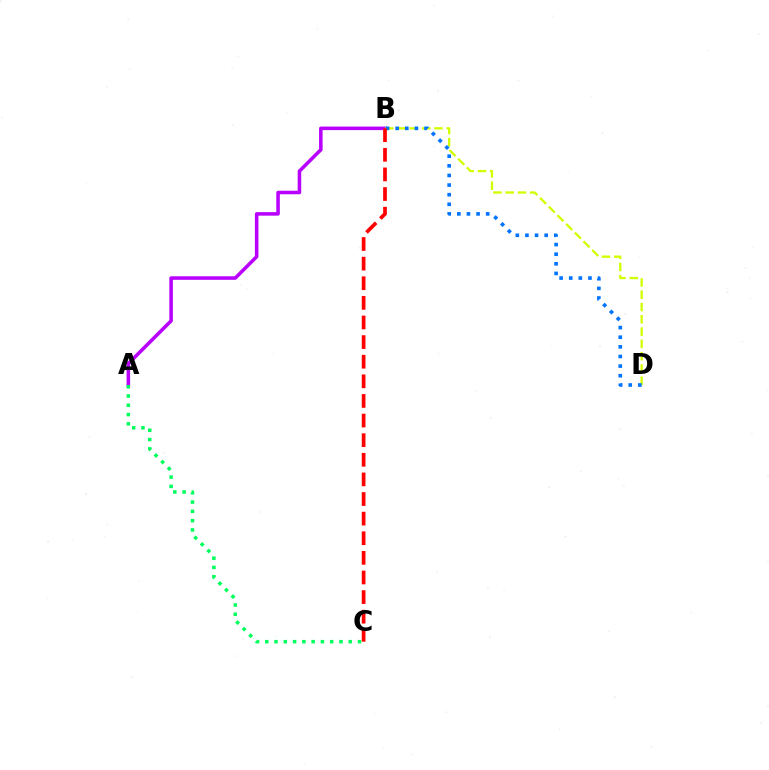{('A', 'B'): [{'color': '#b900ff', 'line_style': 'solid', 'thickness': 2.55}], ('B', 'D'): [{'color': '#d1ff00', 'line_style': 'dashed', 'thickness': 1.67}, {'color': '#0074ff', 'line_style': 'dotted', 'thickness': 2.61}], ('B', 'C'): [{'color': '#ff0000', 'line_style': 'dashed', 'thickness': 2.66}], ('A', 'C'): [{'color': '#00ff5c', 'line_style': 'dotted', 'thickness': 2.52}]}